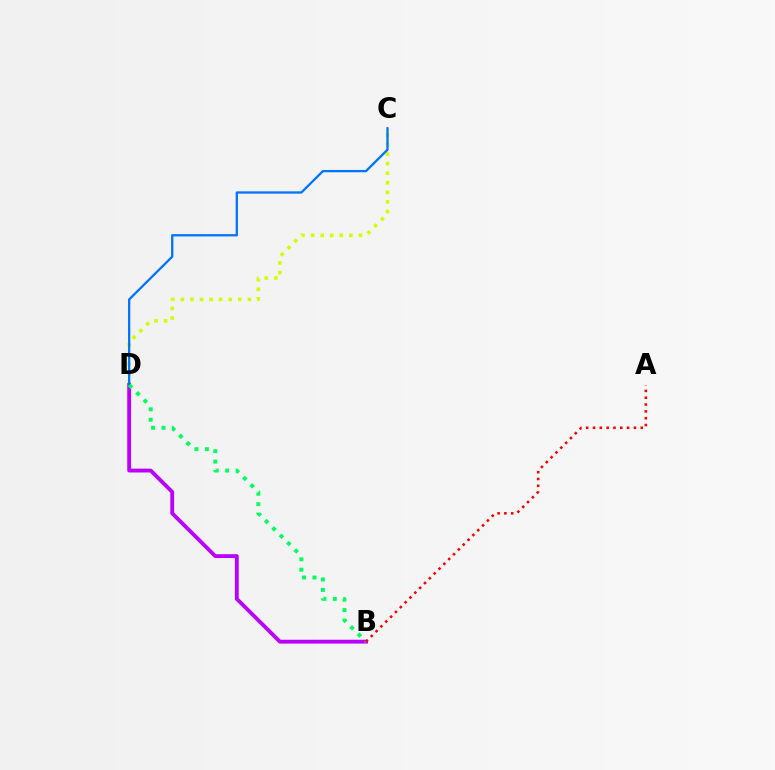{('C', 'D'): [{'color': '#d1ff00', 'line_style': 'dotted', 'thickness': 2.6}, {'color': '#0074ff', 'line_style': 'solid', 'thickness': 1.66}], ('B', 'D'): [{'color': '#b900ff', 'line_style': 'solid', 'thickness': 2.77}, {'color': '#00ff5c', 'line_style': 'dotted', 'thickness': 2.83}], ('A', 'B'): [{'color': '#ff0000', 'line_style': 'dotted', 'thickness': 1.85}]}